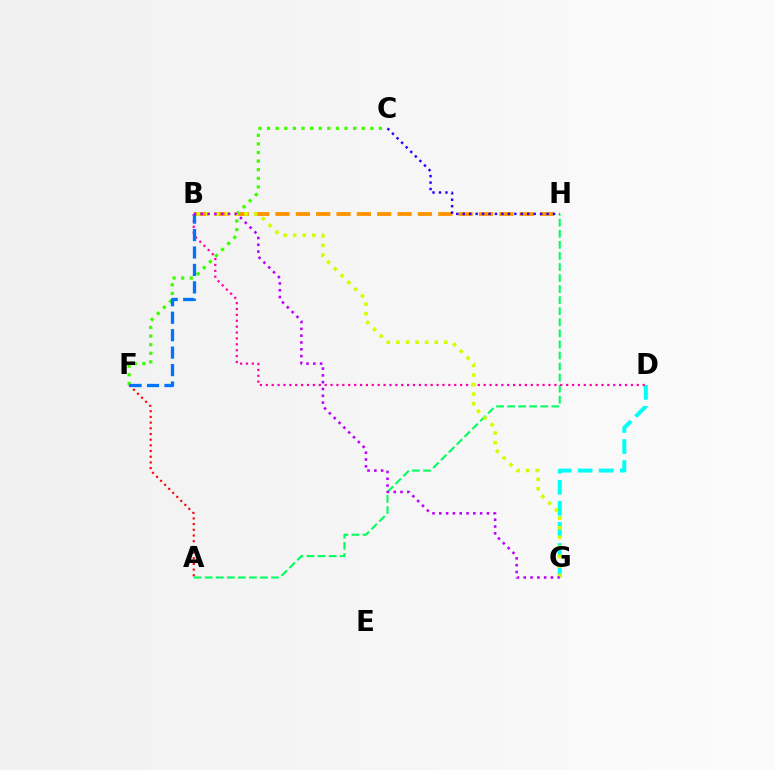{('D', 'G'): [{'color': '#00fff6', 'line_style': 'dashed', 'thickness': 2.86}], ('A', 'H'): [{'color': '#00ff5c', 'line_style': 'dashed', 'thickness': 1.5}], ('B', 'D'): [{'color': '#ff00ac', 'line_style': 'dotted', 'thickness': 1.6}], ('B', 'H'): [{'color': '#ff9400', 'line_style': 'dashed', 'thickness': 2.76}], ('A', 'F'): [{'color': '#ff0000', 'line_style': 'dotted', 'thickness': 1.55}], ('C', 'F'): [{'color': '#3dff00', 'line_style': 'dotted', 'thickness': 2.34}], ('B', 'F'): [{'color': '#0074ff', 'line_style': 'dashed', 'thickness': 2.37}], ('B', 'G'): [{'color': '#d1ff00', 'line_style': 'dotted', 'thickness': 2.6}, {'color': '#b900ff', 'line_style': 'dotted', 'thickness': 1.85}], ('C', 'H'): [{'color': '#2500ff', 'line_style': 'dotted', 'thickness': 1.75}]}